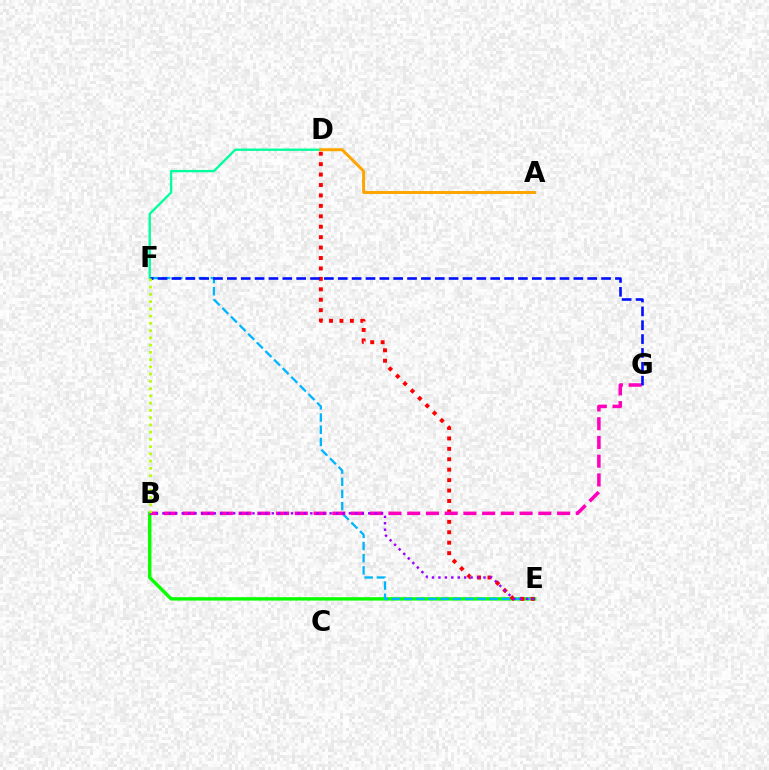{('B', 'E'): [{'color': '#08ff00', 'line_style': 'solid', 'thickness': 2.44}, {'color': '#9b00ff', 'line_style': 'dotted', 'thickness': 1.75}], ('E', 'F'): [{'color': '#00b5ff', 'line_style': 'dashed', 'thickness': 1.66}], ('D', 'E'): [{'color': '#ff0000', 'line_style': 'dotted', 'thickness': 2.83}], ('B', 'G'): [{'color': '#ff00bd', 'line_style': 'dashed', 'thickness': 2.55}], ('D', 'F'): [{'color': '#00ff9d', 'line_style': 'solid', 'thickness': 1.69}], ('F', 'G'): [{'color': '#0010ff', 'line_style': 'dashed', 'thickness': 1.88}], ('A', 'D'): [{'color': '#ffa500', 'line_style': 'solid', 'thickness': 2.14}], ('B', 'F'): [{'color': '#b3ff00', 'line_style': 'dotted', 'thickness': 1.97}]}